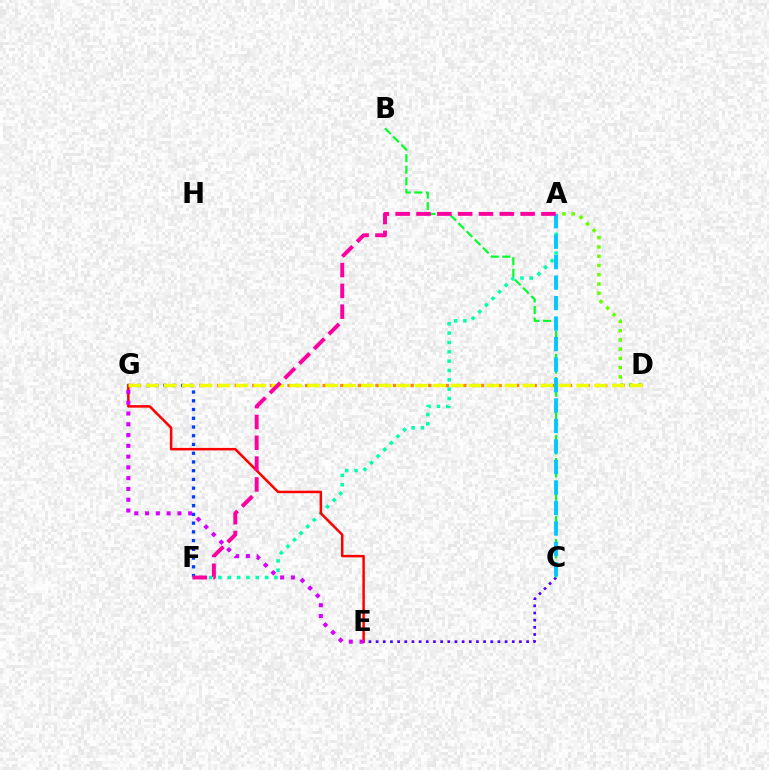{('C', 'E'): [{'color': '#4f00ff', 'line_style': 'dotted', 'thickness': 1.95}], ('F', 'G'): [{'color': '#003fff', 'line_style': 'dotted', 'thickness': 2.37}], ('A', 'D'): [{'color': '#66ff00', 'line_style': 'dotted', 'thickness': 2.51}], ('A', 'F'): [{'color': '#00ffaf', 'line_style': 'dotted', 'thickness': 2.54}, {'color': '#ff00a0', 'line_style': 'dashed', 'thickness': 2.83}], ('D', 'G'): [{'color': '#ff8800', 'line_style': 'dotted', 'thickness': 2.39}, {'color': '#eeff00', 'line_style': 'dashed', 'thickness': 2.43}], ('B', 'C'): [{'color': '#00ff27', 'line_style': 'dashed', 'thickness': 1.57}], ('A', 'C'): [{'color': '#00c7ff', 'line_style': 'dashed', 'thickness': 2.78}], ('E', 'G'): [{'color': '#ff0000', 'line_style': 'solid', 'thickness': 1.8}, {'color': '#d600ff', 'line_style': 'dotted', 'thickness': 2.93}]}